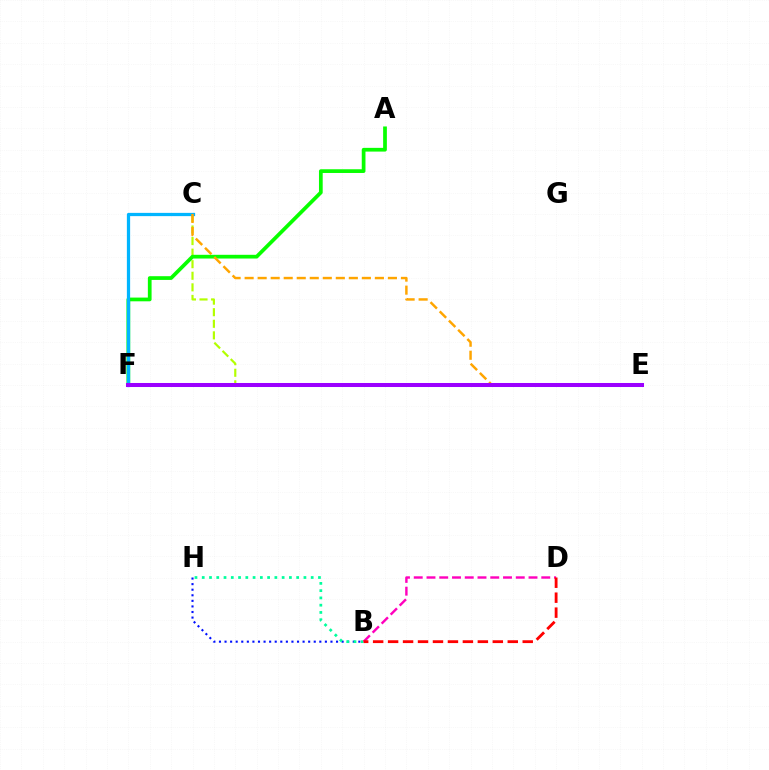{('B', 'H'): [{'color': '#0010ff', 'line_style': 'dotted', 'thickness': 1.51}, {'color': '#00ff9d', 'line_style': 'dotted', 'thickness': 1.97}], ('C', 'E'): [{'color': '#b3ff00', 'line_style': 'dashed', 'thickness': 1.57}, {'color': '#ffa500', 'line_style': 'dashed', 'thickness': 1.77}], ('A', 'F'): [{'color': '#08ff00', 'line_style': 'solid', 'thickness': 2.68}], ('C', 'F'): [{'color': '#00b5ff', 'line_style': 'solid', 'thickness': 2.34}], ('B', 'D'): [{'color': '#ff00bd', 'line_style': 'dashed', 'thickness': 1.73}, {'color': '#ff0000', 'line_style': 'dashed', 'thickness': 2.03}], ('E', 'F'): [{'color': '#9b00ff', 'line_style': 'solid', 'thickness': 2.89}]}